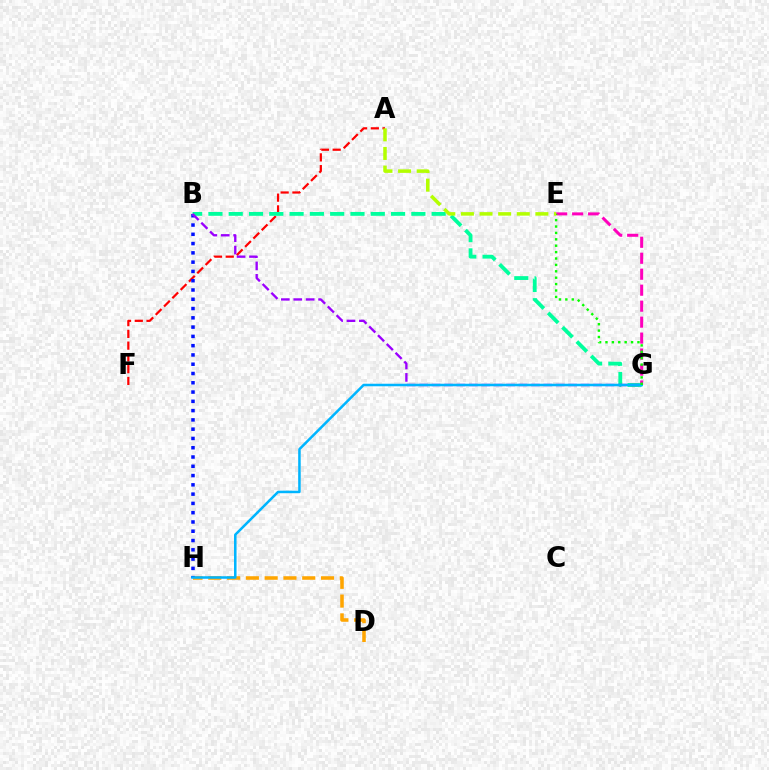{('D', 'H'): [{'color': '#ffa500', 'line_style': 'dashed', 'thickness': 2.55}], ('A', 'F'): [{'color': '#ff0000', 'line_style': 'dashed', 'thickness': 1.6}], ('B', 'H'): [{'color': '#0010ff', 'line_style': 'dotted', 'thickness': 2.52}], ('B', 'G'): [{'color': '#00ff9d', 'line_style': 'dashed', 'thickness': 2.76}, {'color': '#9b00ff', 'line_style': 'dashed', 'thickness': 1.69}], ('E', 'G'): [{'color': '#ff00bd', 'line_style': 'dashed', 'thickness': 2.17}, {'color': '#08ff00', 'line_style': 'dotted', 'thickness': 1.74}], ('G', 'H'): [{'color': '#00b5ff', 'line_style': 'solid', 'thickness': 1.82}], ('A', 'E'): [{'color': '#b3ff00', 'line_style': 'dashed', 'thickness': 2.53}]}